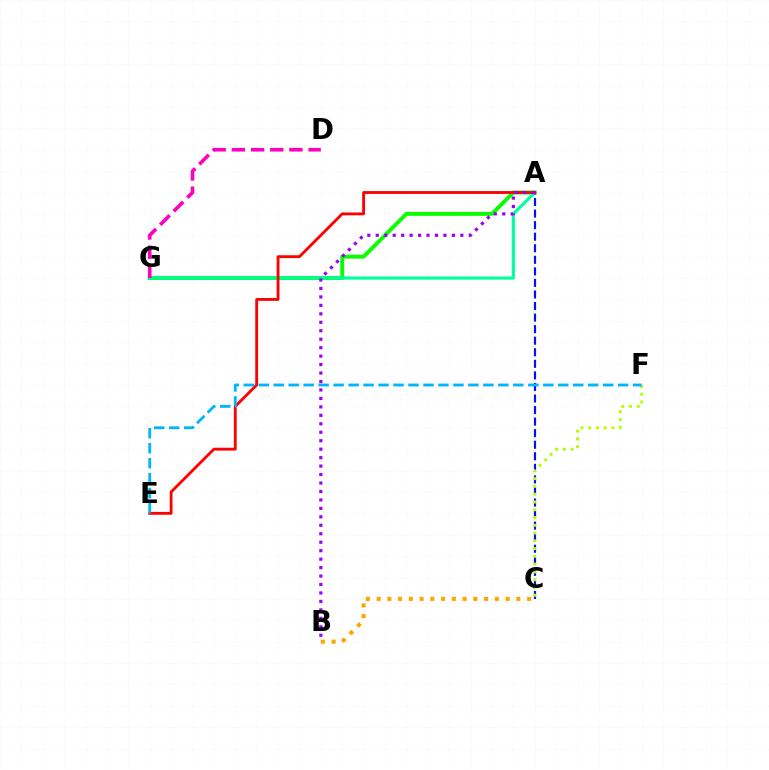{('A', 'G'): [{'color': '#08ff00', 'line_style': 'solid', 'thickness': 2.82}, {'color': '#00ff9d', 'line_style': 'solid', 'thickness': 2.27}], ('D', 'G'): [{'color': '#ff00bd', 'line_style': 'dashed', 'thickness': 2.61}], ('A', 'C'): [{'color': '#0010ff', 'line_style': 'dashed', 'thickness': 1.57}], ('C', 'F'): [{'color': '#b3ff00', 'line_style': 'dotted', 'thickness': 2.11}], ('B', 'C'): [{'color': '#ffa500', 'line_style': 'dotted', 'thickness': 2.92}], ('A', 'E'): [{'color': '#ff0000', 'line_style': 'solid', 'thickness': 2.04}], ('E', 'F'): [{'color': '#00b5ff', 'line_style': 'dashed', 'thickness': 2.03}], ('A', 'B'): [{'color': '#9b00ff', 'line_style': 'dotted', 'thickness': 2.3}]}